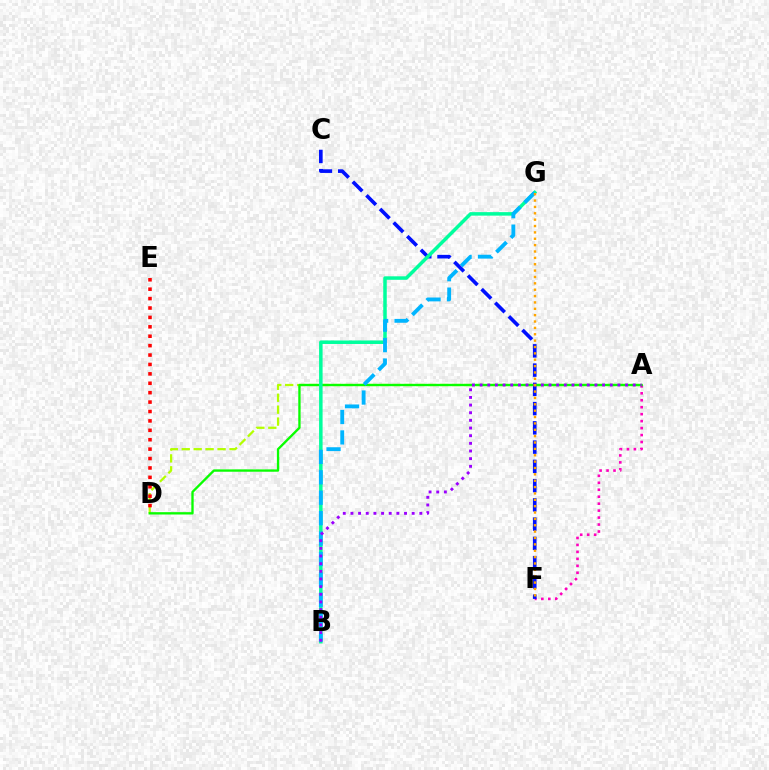{('A', 'D'): [{'color': '#b3ff00', 'line_style': 'dashed', 'thickness': 1.62}, {'color': '#08ff00', 'line_style': 'solid', 'thickness': 1.68}], ('A', 'F'): [{'color': '#ff00bd', 'line_style': 'dotted', 'thickness': 1.89}], ('D', 'E'): [{'color': '#ff0000', 'line_style': 'dotted', 'thickness': 2.56}], ('C', 'F'): [{'color': '#0010ff', 'line_style': 'dashed', 'thickness': 2.62}], ('B', 'G'): [{'color': '#00ff9d', 'line_style': 'solid', 'thickness': 2.52}, {'color': '#00b5ff', 'line_style': 'dashed', 'thickness': 2.77}], ('A', 'B'): [{'color': '#9b00ff', 'line_style': 'dotted', 'thickness': 2.08}], ('F', 'G'): [{'color': '#ffa500', 'line_style': 'dotted', 'thickness': 1.73}]}